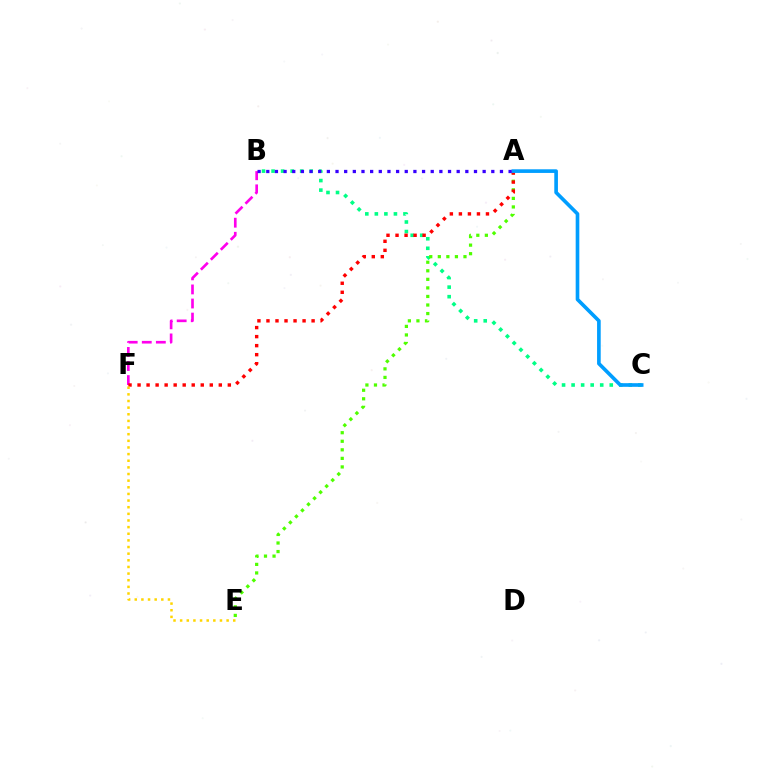{('B', 'C'): [{'color': '#00ff86', 'line_style': 'dotted', 'thickness': 2.59}], ('B', 'F'): [{'color': '#ff00ed', 'line_style': 'dashed', 'thickness': 1.91}], ('A', 'E'): [{'color': '#4fff00', 'line_style': 'dotted', 'thickness': 2.32}], ('A', 'F'): [{'color': '#ff0000', 'line_style': 'dotted', 'thickness': 2.45}], ('A', 'C'): [{'color': '#009eff', 'line_style': 'solid', 'thickness': 2.62}], ('E', 'F'): [{'color': '#ffd500', 'line_style': 'dotted', 'thickness': 1.8}], ('A', 'B'): [{'color': '#3700ff', 'line_style': 'dotted', 'thickness': 2.35}]}